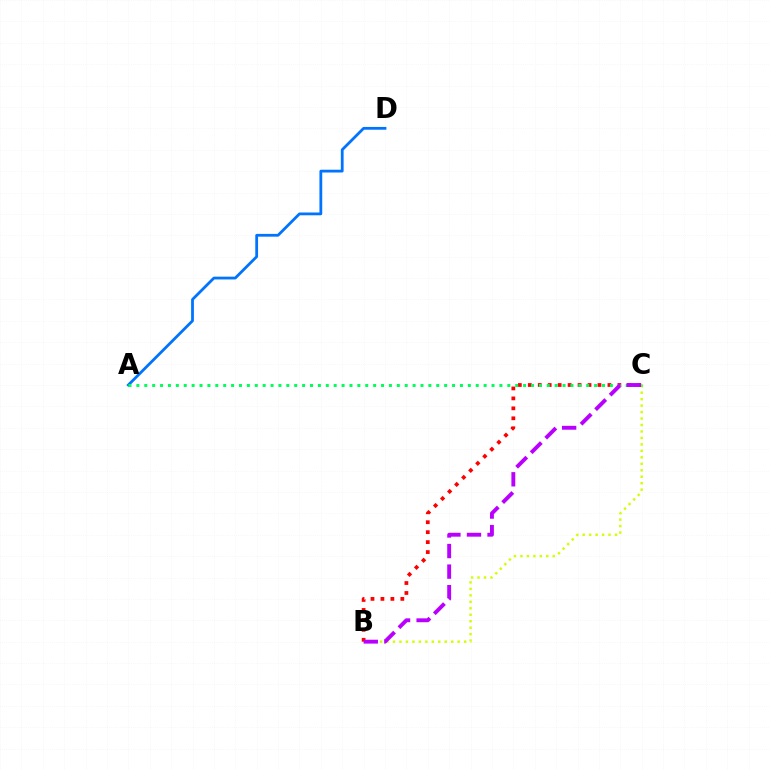{('B', 'C'): [{'color': '#d1ff00', 'line_style': 'dotted', 'thickness': 1.76}, {'color': '#ff0000', 'line_style': 'dotted', 'thickness': 2.7}, {'color': '#b900ff', 'line_style': 'dashed', 'thickness': 2.79}], ('A', 'D'): [{'color': '#0074ff', 'line_style': 'solid', 'thickness': 2.01}], ('A', 'C'): [{'color': '#00ff5c', 'line_style': 'dotted', 'thickness': 2.14}]}